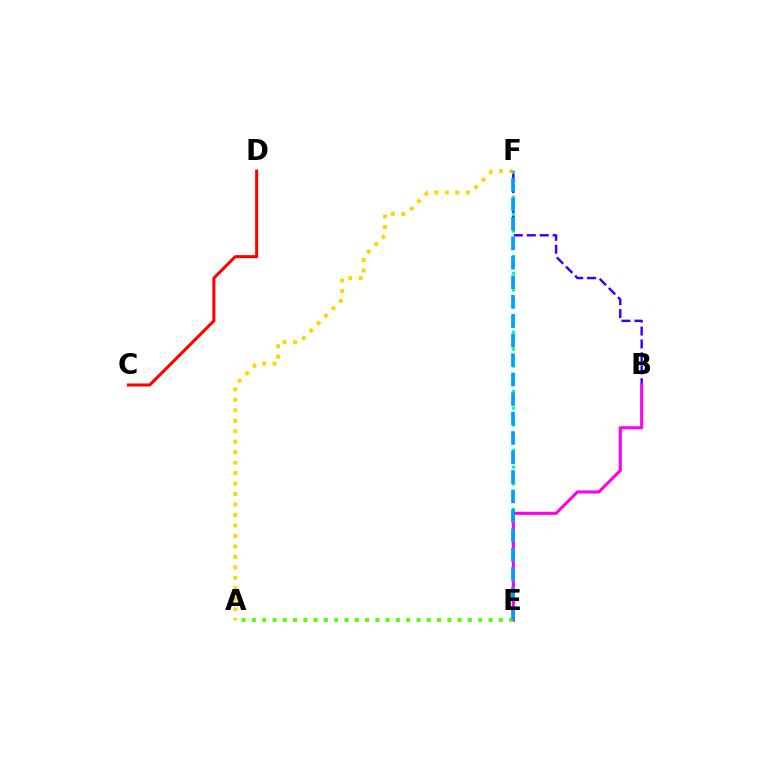{('B', 'F'): [{'color': '#3700ff', 'line_style': 'dashed', 'thickness': 1.76}], ('E', 'F'): [{'color': '#00ff86', 'line_style': 'dotted', 'thickness': 2.29}, {'color': '#009eff', 'line_style': 'dashed', 'thickness': 2.64}], ('A', 'F'): [{'color': '#ffd500', 'line_style': 'dotted', 'thickness': 2.85}], ('C', 'D'): [{'color': '#ff0000', 'line_style': 'solid', 'thickness': 2.19}], ('B', 'E'): [{'color': '#ff00ed', 'line_style': 'solid', 'thickness': 2.22}], ('A', 'E'): [{'color': '#4fff00', 'line_style': 'dotted', 'thickness': 2.79}]}